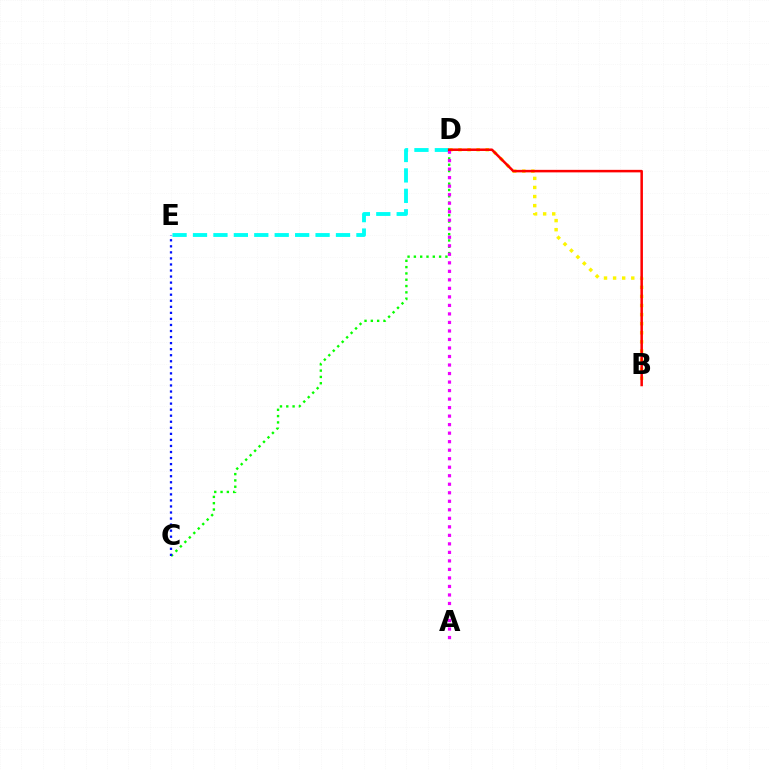{('D', 'E'): [{'color': '#00fff6', 'line_style': 'dashed', 'thickness': 2.78}], ('B', 'D'): [{'color': '#fcf500', 'line_style': 'dotted', 'thickness': 2.47}, {'color': '#ff0000', 'line_style': 'solid', 'thickness': 1.82}], ('C', 'D'): [{'color': '#08ff00', 'line_style': 'dotted', 'thickness': 1.71}], ('C', 'E'): [{'color': '#0010ff', 'line_style': 'dotted', 'thickness': 1.64}], ('A', 'D'): [{'color': '#ee00ff', 'line_style': 'dotted', 'thickness': 2.31}]}